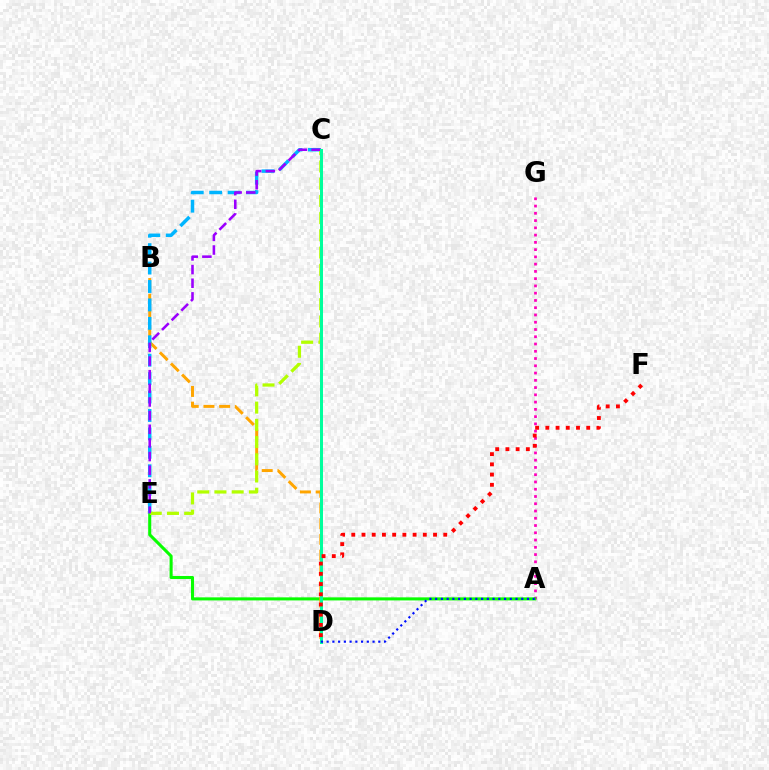{('A', 'G'): [{'color': '#ff00bd', 'line_style': 'dotted', 'thickness': 1.97}], ('A', 'E'): [{'color': '#08ff00', 'line_style': 'solid', 'thickness': 2.2}], ('B', 'D'): [{'color': '#ffa500', 'line_style': 'dashed', 'thickness': 2.13}], ('C', 'E'): [{'color': '#00b5ff', 'line_style': 'dashed', 'thickness': 2.5}, {'color': '#b3ff00', 'line_style': 'dashed', 'thickness': 2.34}, {'color': '#9b00ff', 'line_style': 'dashed', 'thickness': 1.85}], ('C', 'D'): [{'color': '#00ff9d', 'line_style': 'solid', 'thickness': 2.16}], ('A', 'D'): [{'color': '#0010ff', 'line_style': 'dotted', 'thickness': 1.56}], ('D', 'F'): [{'color': '#ff0000', 'line_style': 'dotted', 'thickness': 2.78}]}